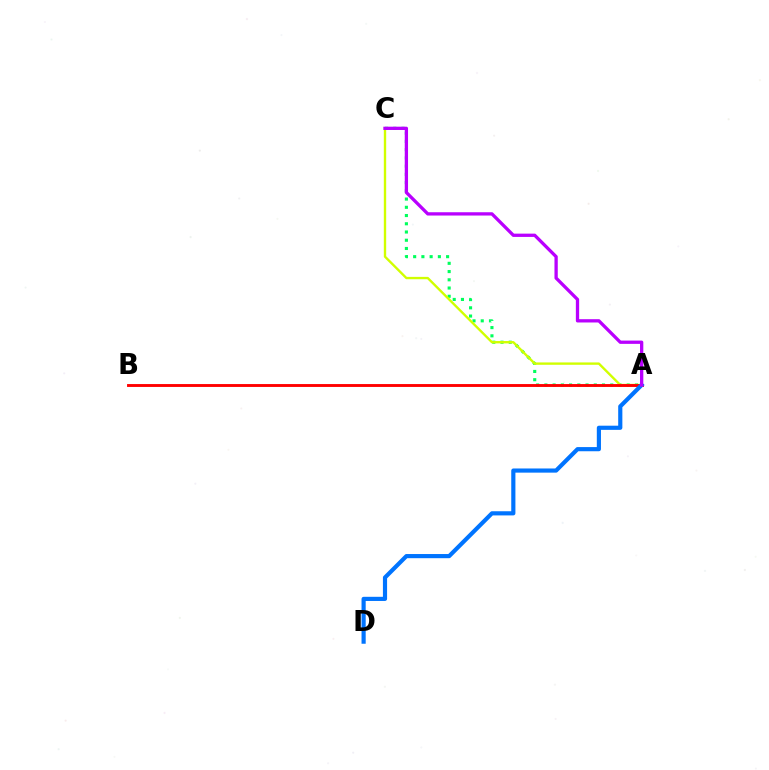{('A', 'C'): [{'color': '#00ff5c', 'line_style': 'dotted', 'thickness': 2.24}, {'color': '#d1ff00', 'line_style': 'solid', 'thickness': 1.7}, {'color': '#b900ff', 'line_style': 'solid', 'thickness': 2.37}], ('A', 'B'): [{'color': '#ff0000', 'line_style': 'solid', 'thickness': 2.07}], ('A', 'D'): [{'color': '#0074ff', 'line_style': 'solid', 'thickness': 3.0}]}